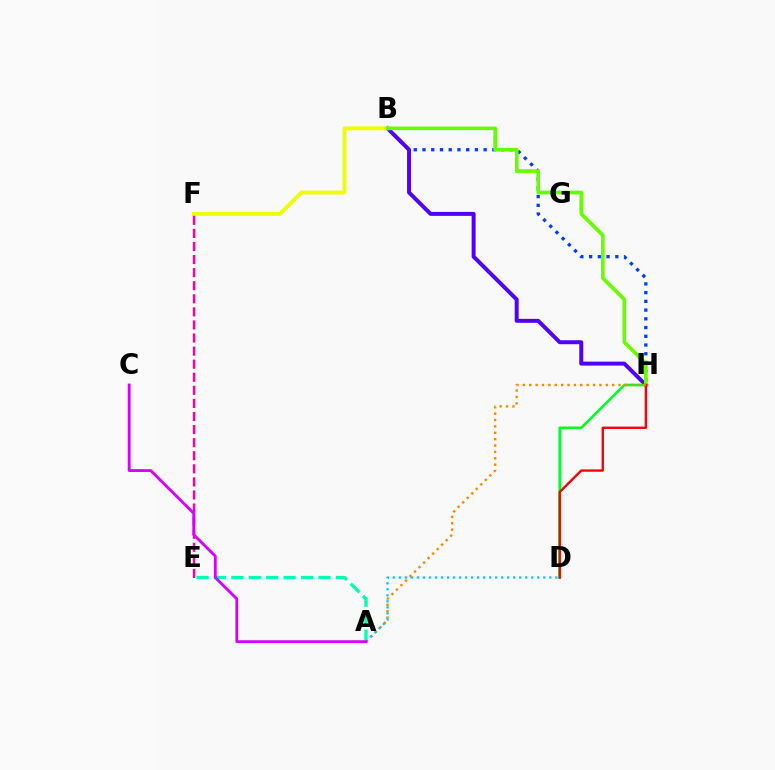{('B', 'H'): [{'color': '#003fff', 'line_style': 'dotted', 'thickness': 2.37}, {'color': '#4f00ff', 'line_style': 'solid', 'thickness': 2.85}, {'color': '#66ff00', 'line_style': 'solid', 'thickness': 2.64}], ('B', 'F'): [{'color': '#eeff00', 'line_style': 'solid', 'thickness': 2.78}], ('D', 'H'): [{'color': '#00ff27', 'line_style': 'solid', 'thickness': 1.87}, {'color': '#ff0000', 'line_style': 'solid', 'thickness': 1.72}], ('E', 'F'): [{'color': '#ff00a0', 'line_style': 'dashed', 'thickness': 1.78}], ('A', 'H'): [{'color': '#ff8800', 'line_style': 'dotted', 'thickness': 1.73}], ('A', 'D'): [{'color': '#00c7ff', 'line_style': 'dotted', 'thickness': 1.64}], ('A', 'E'): [{'color': '#00ffaf', 'line_style': 'dashed', 'thickness': 2.37}], ('A', 'C'): [{'color': '#d600ff', 'line_style': 'solid', 'thickness': 2.05}]}